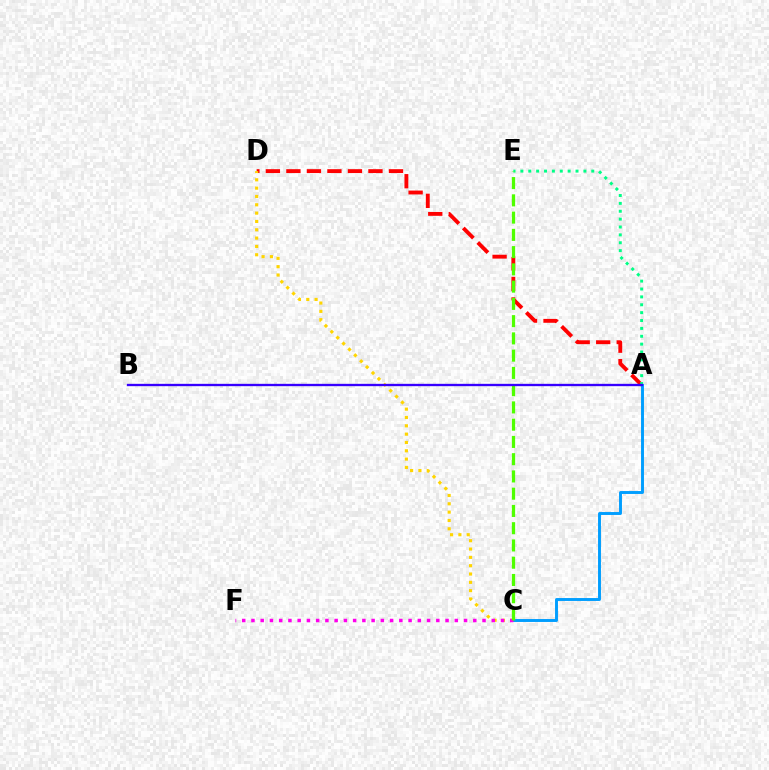{('A', 'D'): [{'color': '#ff0000', 'line_style': 'dashed', 'thickness': 2.79}], ('C', 'D'): [{'color': '#ffd500', 'line_style': 'dotted', 'thickness': 2.26}], ('A', 'C'): [{'color': '#009eff', 'line_style': 'solid', 'thickness': 2.11}], ('A', 'E'): [{'color': '#00ff86', 'line_style': 'dotted', 'thickness': 2.14}], ('C', 'F'): [{'color': '#ff00ed', 'line_style': 'dotted', 'thickness': 2.51}], ('C', 'E'): [{'color': '#4fff00', 'line_style': 'dashed', 'thickness': 2.34}], ('A', 'B'): [{'color': '#3700ff', 'line_style': 'solid', 'thickness': 1.68}]}